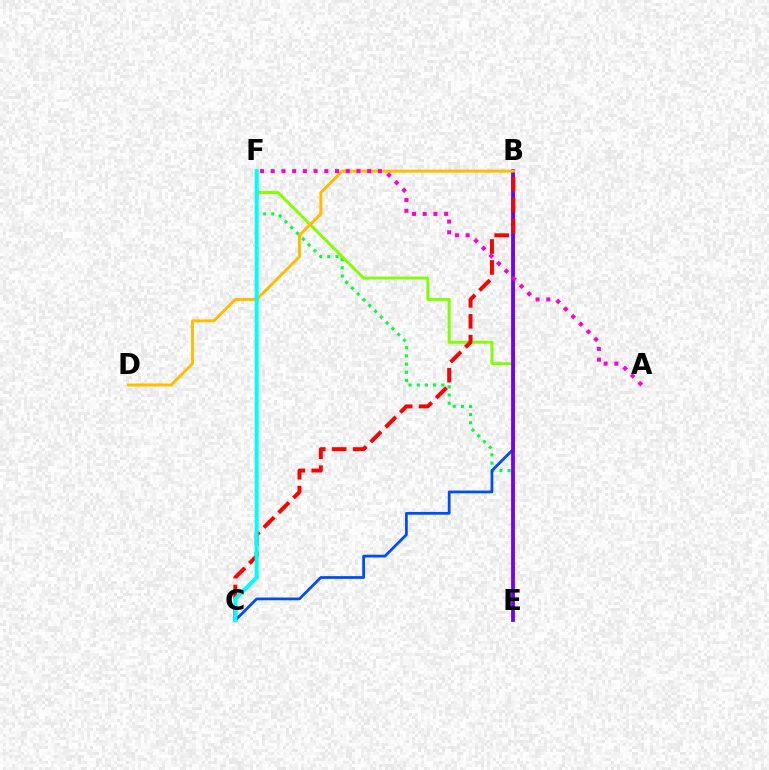{('E', 'F'): [{'color': '#00ff39', 'line_style': 'dotted', 'thickness': 2.23}, {'color': '#84ff00', 'line_style': 'solid', 'thickness': 2.11}], ('B', 'C'): [{'color': '#004bff', 'line_style': 'solid', 'thickness': 1.99}, {'color': '#ff0000', 'line_style': 'dashed', 'thickness': 2.84}], ('B', 'E'): [{'color': '#7200ff', 'line_style': 'solid', 'thickness': 2.72}], ('B', 'D'): [{'color': '#ffbd00', 'line_style': 'solid', 'thickness': 2.14}], ('A', 'F'): [{'color': '#ff00cf', 'line_style': 'dotted', 'thickness': 2.91}], ('C', 'F'): [{'color': '#00fff6', 'line_style': 'solid', 'thickness': 2.87}]}